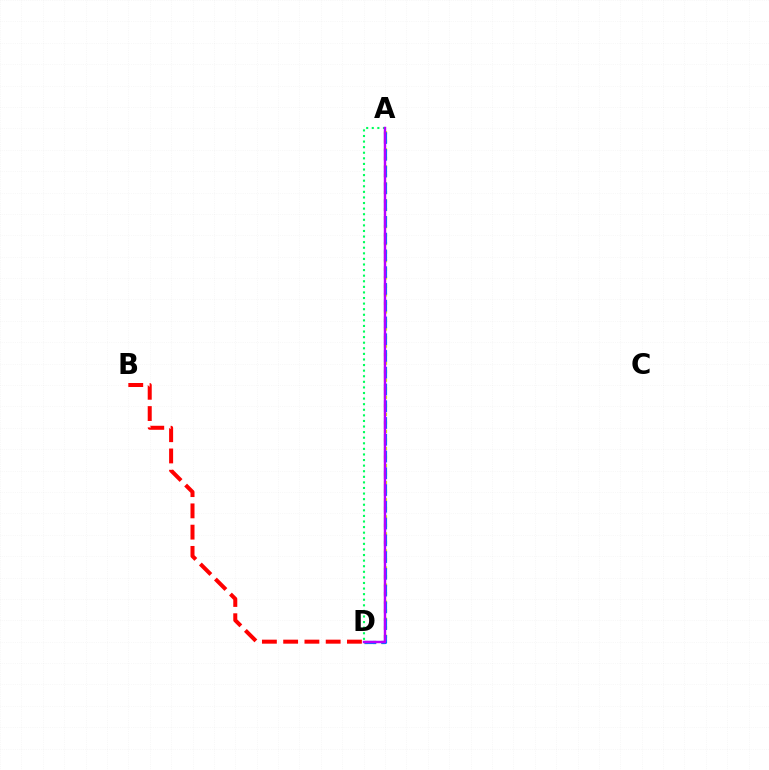{('A', 'D'): [{'color': '#00ff5c', 'line_style': 'dotted', 'thickness': 1.52}, {'color': '#d1ff00', 'line_style': 'dotted', 'thickness': 2.32}, {'color': '#0074ff', 'line_style': 'dashed', 'thickness': 2.28}, {'color': '#b900ff', 'line_style': 'solid', 'thickness': 1.76}], ('B', 'D'): [{'color': '#ff0000', 'line_style': 'dashed', 'thickness': 2.89}]}